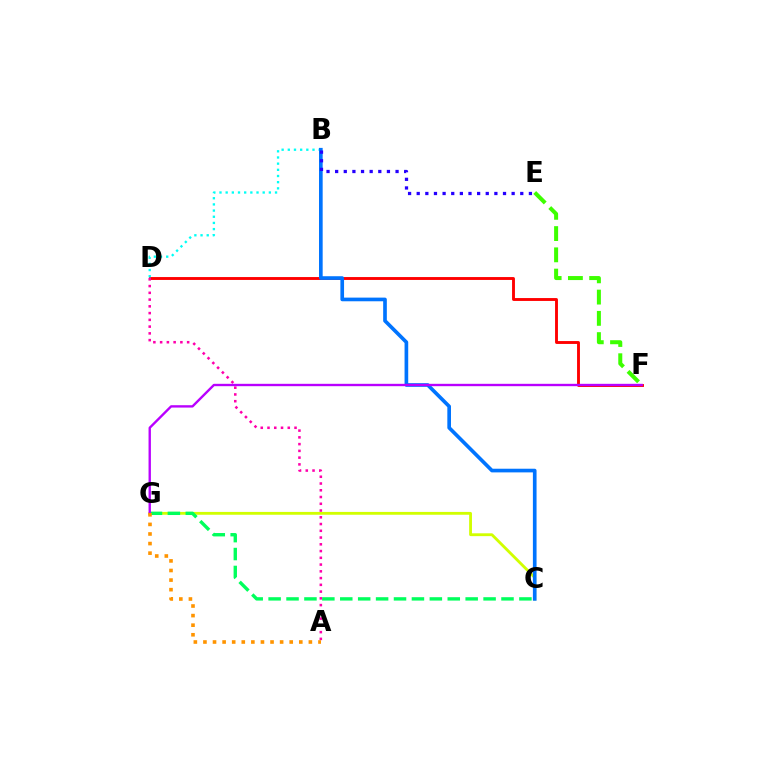{('D', 'F'): [{'color': '#ff0000', 'line_style': 'solid', 'thickness': 2.07}], ('B', 'D'): [{'color': '#00fff6', 'line_style': 'dotted', 'thickness': 1.68}], ('C', 'G'): [{'color': '#d1ff00', 'line_style': 'solid', 'thickness': 2.04}, {'color': '#00ff5c', 'line_style': 'dashed', 'thickness': 2.43}], ('B', 'C'): [{'color': '#0074ff', 'line_style': 'solid', 'thickness': 2.64}], ('E', 'F'): [{'color': '#3dff00', 'line_style': 'dashed', 'thickness': 2.89}], ('A', 'D'): [{'color': '#ff00ac', 'line_style': 'dotted', 'thickness': 1.84}], ('B', 'E'): [{'color': '#2500ff', 'line_style': 'dotted', 'thickness': 2.34}], ('F', 'G'): [{'color': '#b900ff', 'line_style': 'solid', 'thickness': 1.71}], ('A', 'G'): [{'color': '#ff9400', 'line_style': 'dotted', 'thickness': 2.6}]}